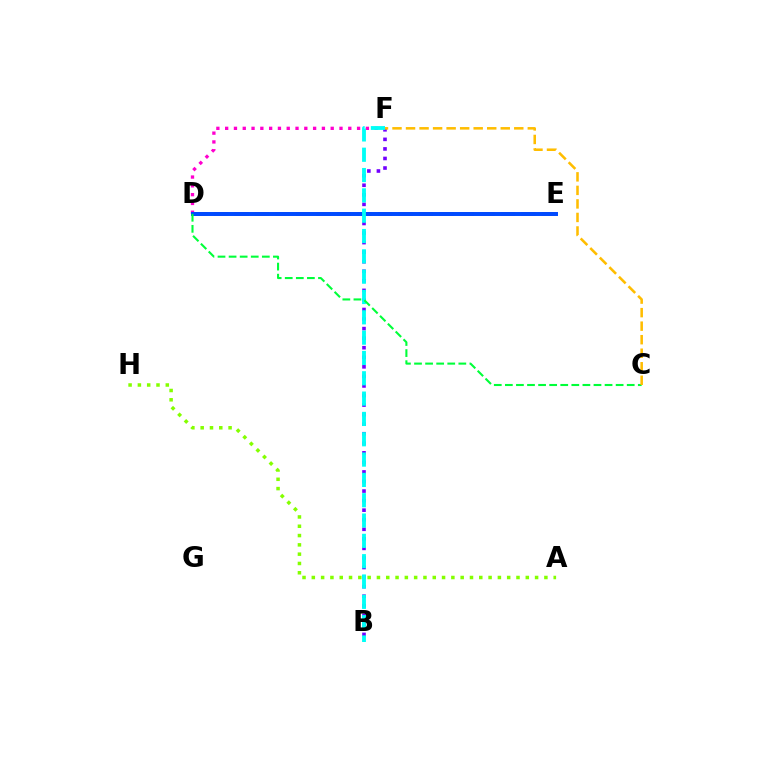{('B', 'F'): [{'color': '#7200ff', 'line_style': 'dotted', 'thickness': 2.6}, {'color': '#00fff6', 'line_style': 'dashed', 'thickness': 2.76}], ('A', 'H'): [{'color': '#84ff00', 'line_style': 'dotted', 'thickness': 2.53}], ('D', 'E'): [{'color': '#ff0000', 'line_style': 'dashed', 'thickness': 2.78}, {'color': '#004bff', 'line_style': 'solid', 'thickness': 2.86}], ('D', 'F'): [{'color': '#ff00cf', 'line_style': 'dotted', 'thickness': 2.39}], ('C', 'D'): [{'color': '#00ff39', 'line_style': 'dashed', 'thickness': 1.5}], ('C', 'F'): [{'color': '#ffbd00', 'line_style': 'dashed', 'thickness': 1.84}]}